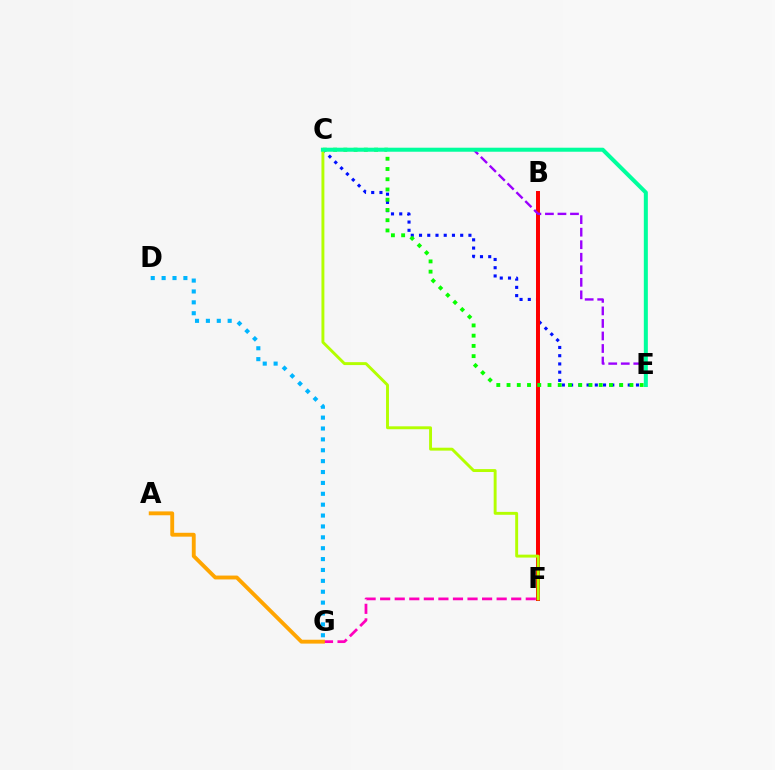{('C', 'E'): [{'color': '#0010ff', 'line_style': 'dotted', 'thickness': 2.24}, {'color': '#08ff00', 'line_style': 'dotted', 'thickness': 2.78}, {'color': '#9b00ff', 'line_style': 'dashed', 'thickness': 1.7}, {'color': '#00ff9d', 'line_style': 'solid', 'thickness': 2.89}], ('B', 'F'): [{'color': '#ff0000', 'line_style': 'solid', 'thickness': 2.86}], ('F', 'G'): [{'color': '#ff00bd', 'line_style': 'dashed', 'thickness': 1.98}], ('D', 'G'): [{'color': '#00b5ff', 'line_style': 'dotted', 'thickness': 2.96}], ('A', 'G'): [{'color': '#ffa500', 'line_style': 'solid', 'thickness': 2.78}], ('C', 'F'): [{'color': '#b3ff00', 'line_style': 'solid', 'thickness': 2.1}]}